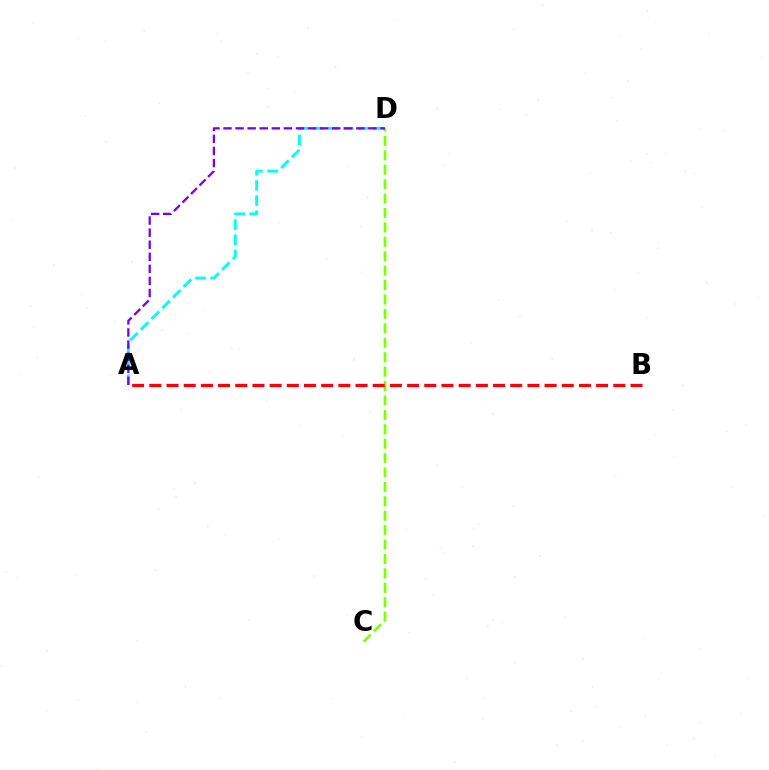{('C', 'D'): [{'color': '#84ff00', 'line_style': 'dashed', 'thickness': 1.96}], ('A', 'D'): [{'color': '#00fff6', 'line_style': 'dashed', 'thickness': 2.06}, {'color': '#7200ff', 'line_style': 'dashed', 'thickness': 1.64}], ('A', 'B'): [{'color': '#ff0000', 'line_style': 'dashed', 'thickness': 2.33}]}